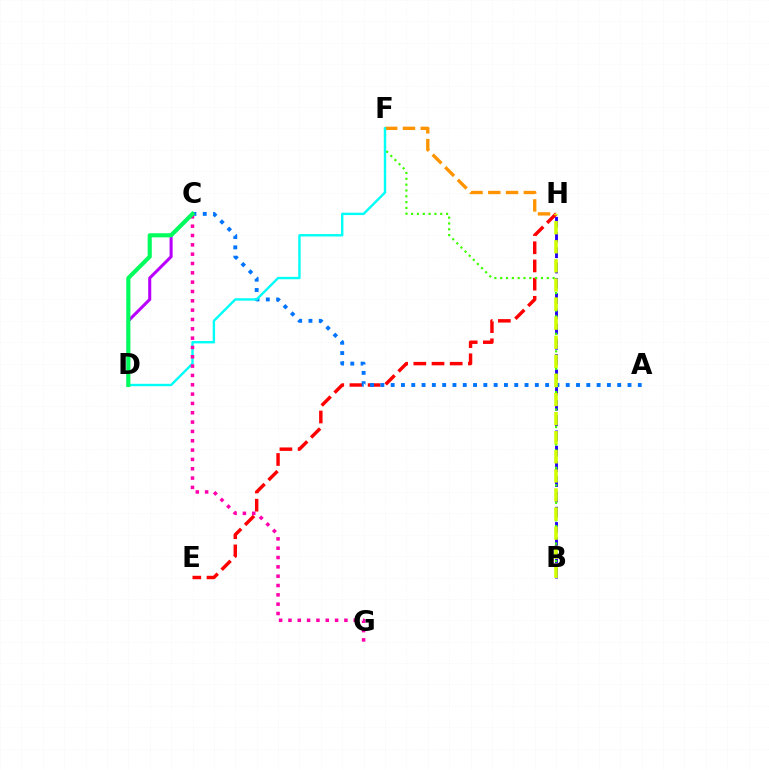{('B', 'H'): [{'color': '#2500ff', 'line_style': 'dashed', 'thickness': 2.07}, {'color': '#d1ff00', 'line_style': 'dashed', 'thickness': 2.59}], ('E', 'H'): [{'color': '#ff0000', 'line_style': 'dashed', 'thickness': 2.47}], ('F', 'H'): [{'color': '#ff9400', 'line_style': 'dashed', 'thickness': 2.41}], ('A', 'C'): [{'color': '#0074ff', 'line_style': 'dotted', 'thickness': 2.8}], ('C', 'D'): [{'color': '#b900ff', 'line_style': 'solid', 'thickness': 2.2}, {'color': '#00ff5c', 'line_style': 'solid', 'thickness': 2.97}], ('B', 'F'): [{'color': '#3dff00', 'line_style': 'dotted', 'thickness': 1.58}], ('D', 'F'): [{'color': '#00fff6', 'line_style': 'solid', 'thickness': 1.72}], ('C', 'G'): [{'color': '#ff00ac', 'line_style': 'dotted', 'thickness': 2.53}]}